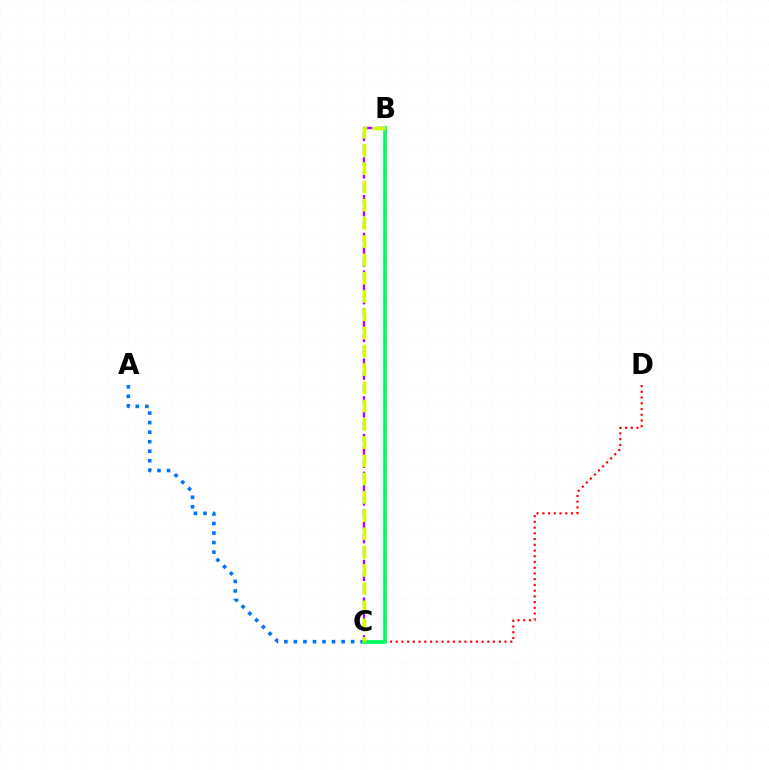{('A', 'C'): [{'color': '#0074ff', 'line_style': 'dotted', 'thickness': 2.59}], ('B', 'C'): [{'color': '#b900ff', 'line_style': 'dashed', 'thickness': 1.71}, {'color': '#00ff5c', 'line_style': 'solid', 'thickness': 2.65}, {'color': '#d1ff00', 'line_style': 'dashed', 'thickness': 2.48}], ('C', 'D'): [{'color': '#ff0000', 'line_style': 'dotted', 'thickness': 1.56}]}